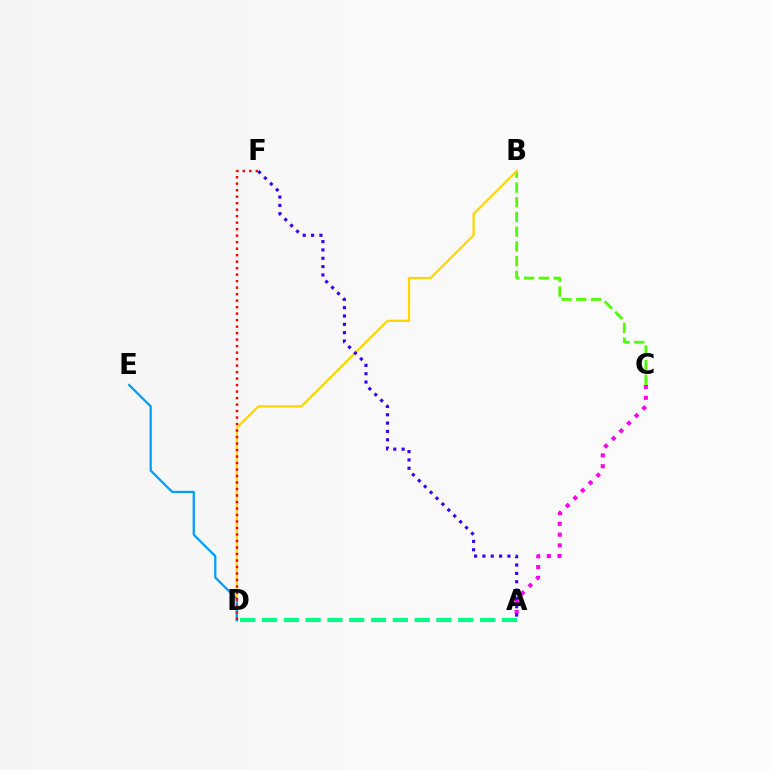{('B', 'C'): [{'color': '#4fff00', 'line_style': 'dashed', 'thickness': 2.0}], ('A', 'C'): [{'color': '#ff00ed', 'line_style': 'dotted', 'thickness': 2.93}], ('A', 'D'): [{'color': '#00ff86', 'line_style': 'dashed', 'thickness': 2.96}], ('B', 'D'): [{'color': '#ffd500', 'line_style': 'solid', 'thickness': 1.63}], ('A', 'F'): [{'color': '#3700ff', 'line_style': 'dotted', 'thickness': 2.26}], ('D', 'E'): [{'color': '#009eff', 'line_style': 'solid', 'thickness': 1.63}], ('D', 'F'): [{'color': '#ff0000', 'line_style': 'dotted', 'thickness': 1.76}]}